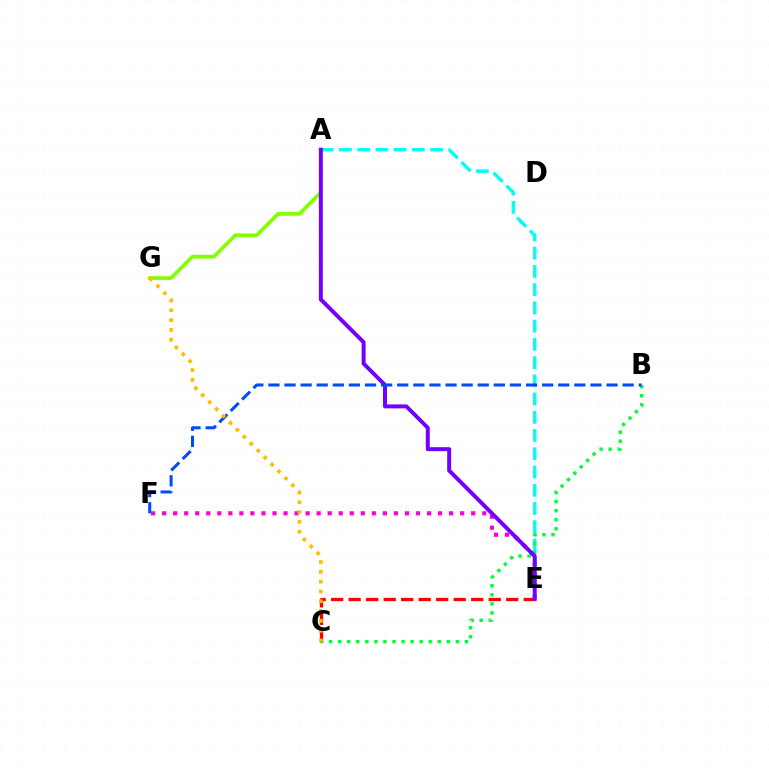{('E', 'F'): [{'color': '#ff00cf', 'line_style': 'dotted', 'thickness': 3.0}], ('A', 'E'): [{'color': '#00fff6', 'line_style': 'dashed', 'thickness': 2.48}, {'color': '#7200ff', 'line_style': 'solid', 'thickness': 2.85}], ('C', 'E'): [{'color': '#ff0000', 'line_style': 'dashed', 'thickness': 2.38}], ('B', 'C'): [{'color': '#00ff39', 'line_style': 'dotted', 'thickness': 2.46}], ('A', 'G'): [{'color': '#84ff00', 'line_style': 'solid', 'thickness': 2.67}], ('B', 'F'): [{'color': '#004bff', 'line_style': 'dashed', 'thickness': 2.19}], ('C', 'G'): [{'color': '#ffbd00', 'line_style': 'dotted', 'thickness': 2.66}]}